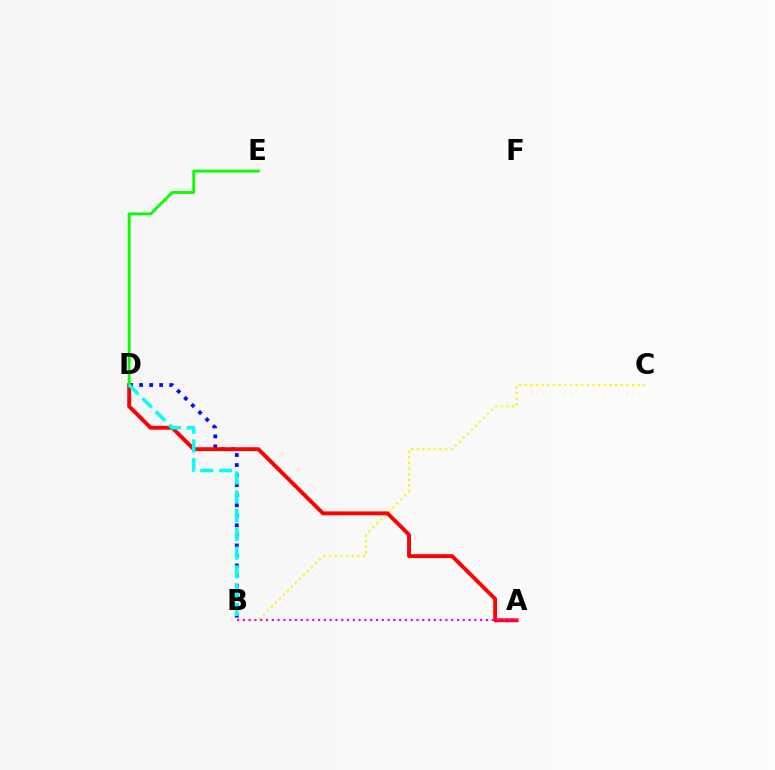{('B', 'C'): [{'color': '#fcf500', 'line_style': 'dotted', 'thickness': 1.54}], ('B', 'D'): [{'color': '#0010ff', 'line_style': 'dotted', 'thickness': 2.73}, {'color': '#00fff6', 'line_style': 'dashed', 'thickness': 2.55}], ('A', 'D'): [{'color': '#ff0000', 'line_style': 'solid', 'thickness': 2.81}], ('A', 'B'): [{'color': '#ee00ff', 'line_style': 'dotted', 'thickness': 1.57}], ('D', 'E'): [{'color': '#08ff00', 'line_style': 'solid', 'thickness': 2.07}]}